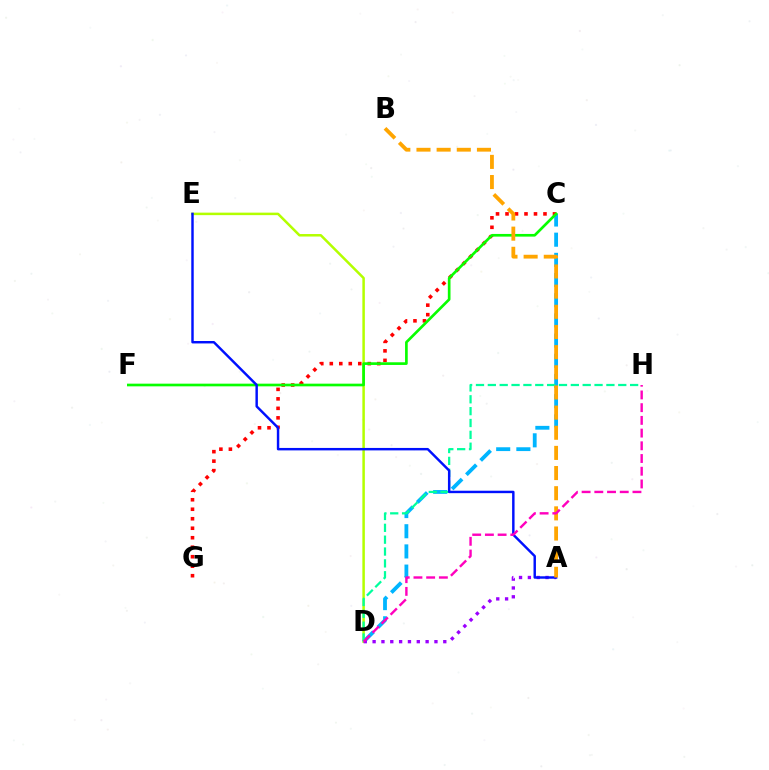{('D', 'E'): [{'color': '#b3ff00', 'line_style': 'solid', 'thickness': 1.8}], ('C', 'D'): [{'color': '#00b5ff', 'line_style': 'dashed', 'thickness': 2.74}], ('A', 'D'): [{'color': '#9b00ff', 'line_style': 'dotted', 'thickness': 2.4}], ('C', 'G'): [{'color': '#ff0000', 'line_style': 'dotted', 'thickness': 2.58}], ('C', 'F'): [{'color': '#08ff00', 'line_style': 'solid', 'thickness': 1.93}], ('D', 'H'): [{'color': '#00ff9d', 'line_style': 'dashed', 'thickness': 1.61}, {'color': '#ff00bd', 'line_style': 'dashed', 'thickness': 1.73}], ('A', 'E'): [{'color': '#0010ff', 'line_style': 'solid', 'thickness': 1.76}], ('A', 'B'): [{'color': '#ffa500', 'line_style': 'dashed', 'thickness': 2.74}]}